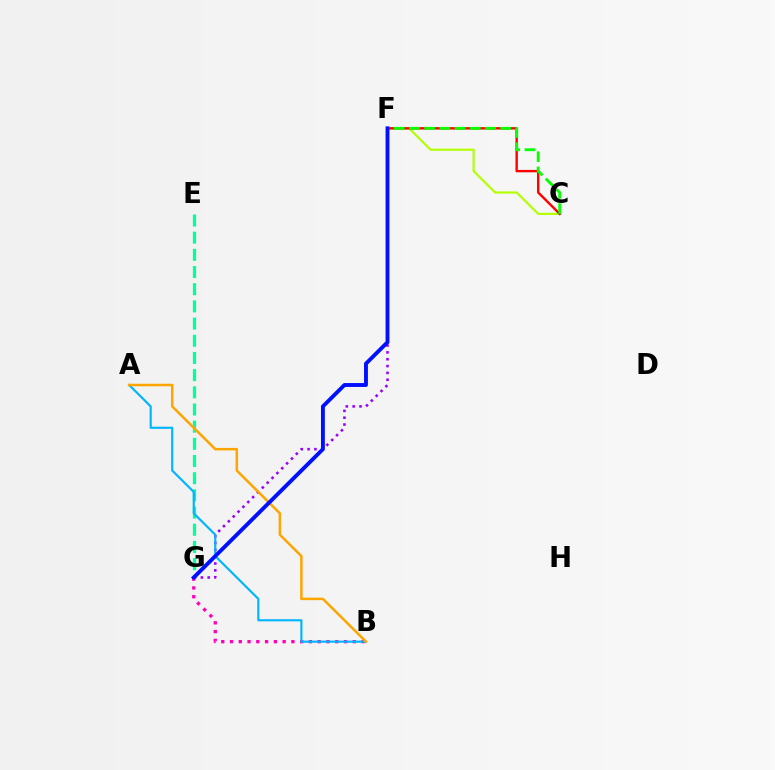{('B', 'G'): [{'color': '#ff00bd', 'line_style': 'dotted', 'thickness': 2.38}], ('C', 'F'): [{'color': '#b3ff00', 'line_style': 'solid', 'thickness': 1.55}, {'color': '#ff0000', 'line_style': 'solid', 'thickness': 1.72}, {'color': '#08ff00', 'line_style': 'dashed', 'thickness': 2.07}], ('E', 'G'): [{'color': '#00ff9d', 'line_style': 'dashed', 'thickness': 2.33}], ('F', 'G'): [{'color': '#9b00ff', 'line_style': 'dotted', 'thickness': 1.86}, {'color': '#0010ff', 'line_style': 'solid', 'thickness': 2.79}], ('A', 'B'): [{'color': '#00b5ff', 'line_style': 'solid', 'thickness': 1.55}, {'color': '#ffa500', 'line_style': 'solid', 'thickness': 1.8}]}